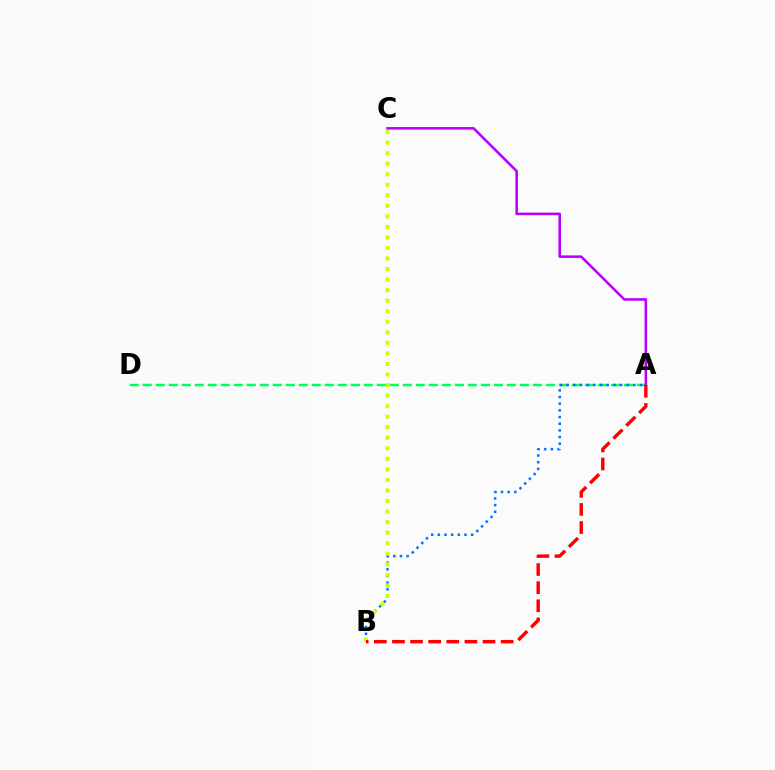{('A', 'D'): [{'color': '#00ff5c', 'line_style': 'dashed', 'thickness': 1.77}], ('A', 'C'): [{'color': '#b900ff', 'line_style': 'solid', 'thickness': 1.85}], ('A', 'B'): [{'color': '#0074ff', 'line_style': 'dotted', 'thickness': 1.81}, {'color': '#ff0000', 'line_style': 'dashed', 'thickness': 2.46}], ('B', 'C'): [{'color': '#d1ff00', 'line_style': 'dotted', 'thickness': 2.86}]}